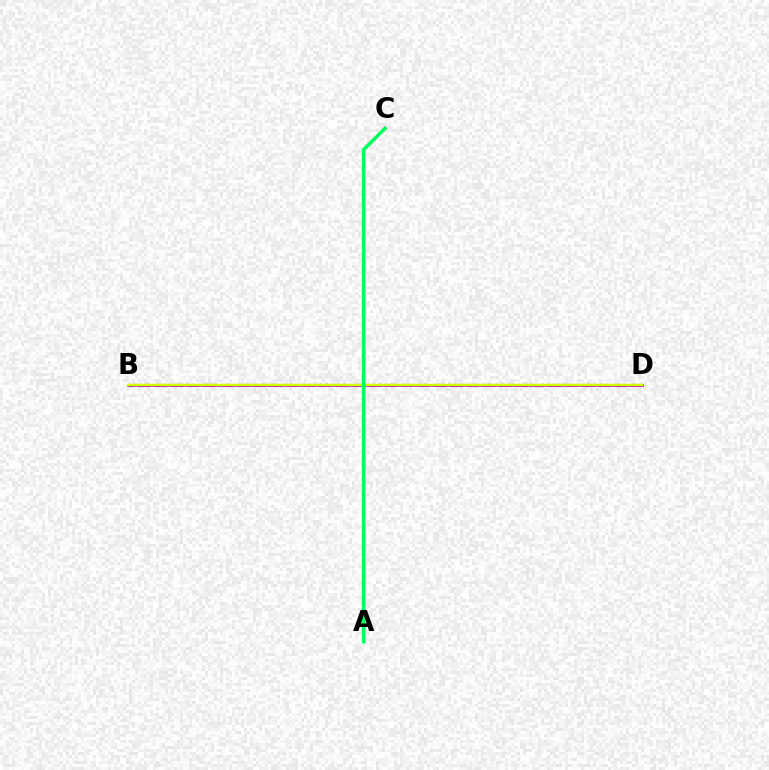{('B', 'D'): [{'color': '#ff0000', 'line_style': 'dashed', 'thickness': 2.23}, {'color': '#b900ff', 'line_style': 'solid', 'thickness': 1.93}, {'color': '#0074ff', 'line_style': 'dotted', 'thickness': 1.58}, {'color': '#d1ff00', 'line_style': 'solid', 'thickness': 1.77}], ('A', 'C'): [{'color': '#00ff5c', 'line_style': 'solid', 'thickness': 2.53}]}